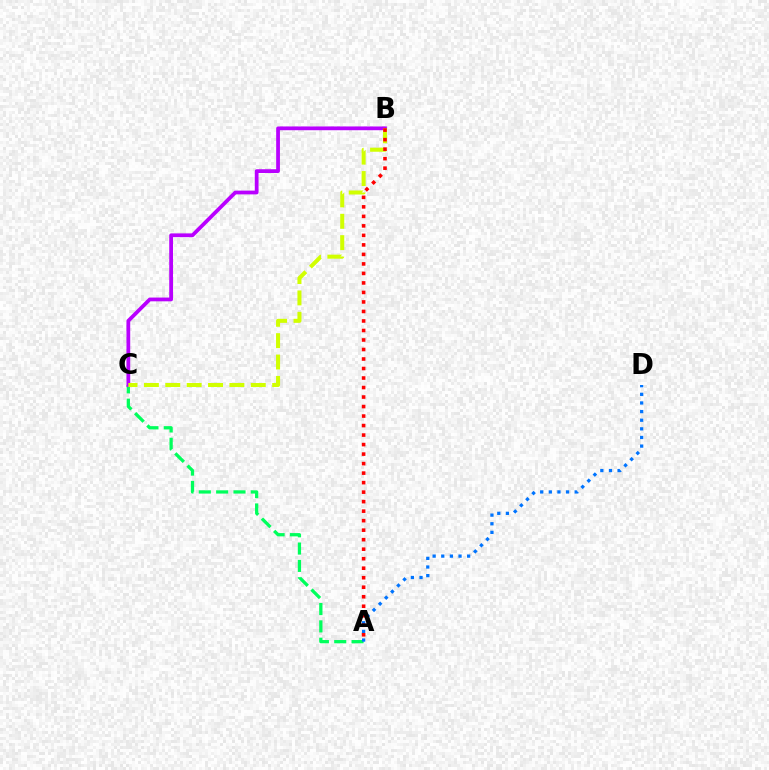{('A', 'C'): [{'color': '#00ff5c', 'line_style': 'dashed', 'thickness': 2.36}], ('B', 'C'): [{'color': '#b900ff', 'line_style': 'solid', 'thickness': 2.71}, {'color': '#d1ff00', 'line_style': 'dashed', 'thickness': 2.9}], ('A', 'D'): [{'color': '#0074ff', 'line_style': 'dotted', 'thickness': 2.34}], ('A', 'B'): [{'color': '#ff0000', 'line_style': 'dotted', 'thickness': 2.58}]}